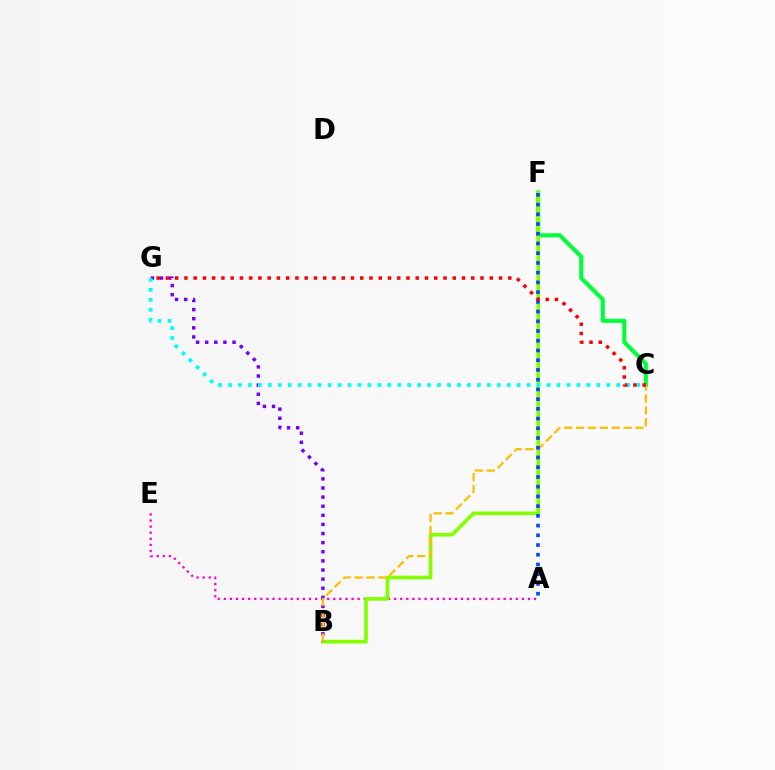{('C', 'F'): [{'color': '#00ff39', 'line_style': 'solid', 'thickness': 2.94}], ('A', 'E'): [{'color': '#ff00cf', 'line_style': 'dotted', 'thickness': 1.65}], ('B', 'F'): [{'color': '#84ff00', 'line_style': 'solid', 'thickness': 2.64}], ('B', 'G'): [{'color': '#7200ff', 'line_style': 'dotted', 'thickness': 2.48}], ('B', 'C'): [{'color': '#ffbd00', 'line_style': 'dashed', 'thickness': 1.61}], ('A', 'F'): [{'color': '#004bff', 'line_style': 'dotted', 'thickness': 2.64}], ('C', 'G'): [{'color': '#00fff6', 'line_style': 'dotted', 'thickness': 2.7}, {'color': '#ff0000', 'line_style': 'dotted', 'thickness': 2.51}]}